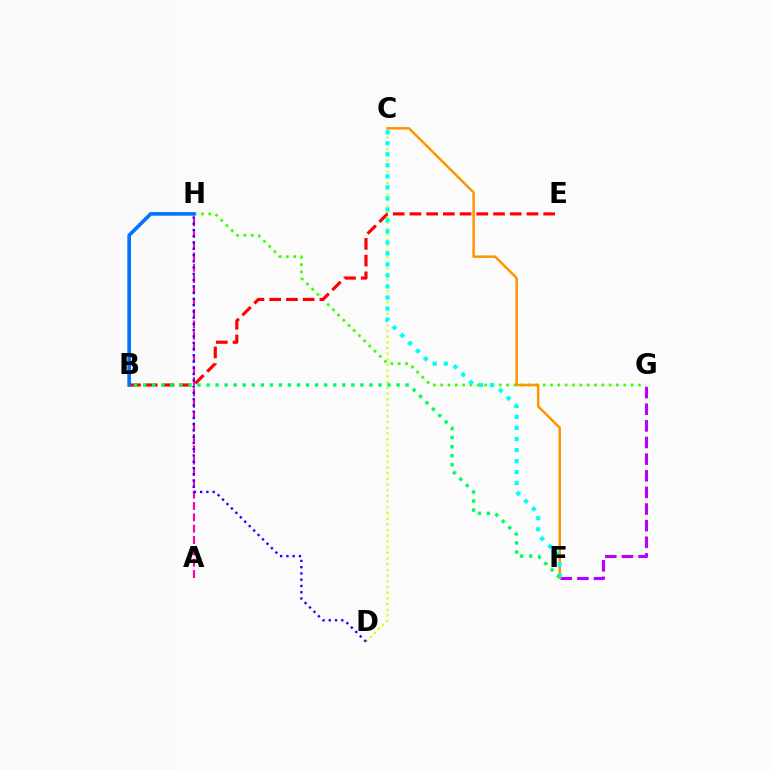{('F', 'G'): [{'color': '#b900ff', 'line_style': 'dashed', 'thickness': 2.26}], ('G', 'H'): [{'color': '#3dff00', 'line_style': 'dotted', 'thickness': 1.99}], ('A', 'H'): [{'color': '#ff00ac', 'line_style': 'dashed', 'thickness': 1.54}], ('B', 'E'): [{'color': '#ff0000', 'line_style': 'dashed', 'thickness': 2.27}], ('C', 'F'): [{'color': '#ff9400', 'line_style': 'solid', 'thickness': 1.79}, {'color': '#00fff6', 'line_style': 'dotted', 'thickness': 2.99}], ('C', 'D'): [{'color': '#d1ff00', 'line_style': 'dotted', 'thickness': 1.55}], ('D', 'H'): [{'color': '#2500ff', 'line_style': 'dotted', 'thickness': 1.7}], ('B', 'H'): [{'color': '#0074ff', 'line_style': 'solid', 'thickness': 2.62}], ('B', 'F'): [{'color': '#00ff5c', 'line_style': 'dotted', 'thickness': 2.46}]}